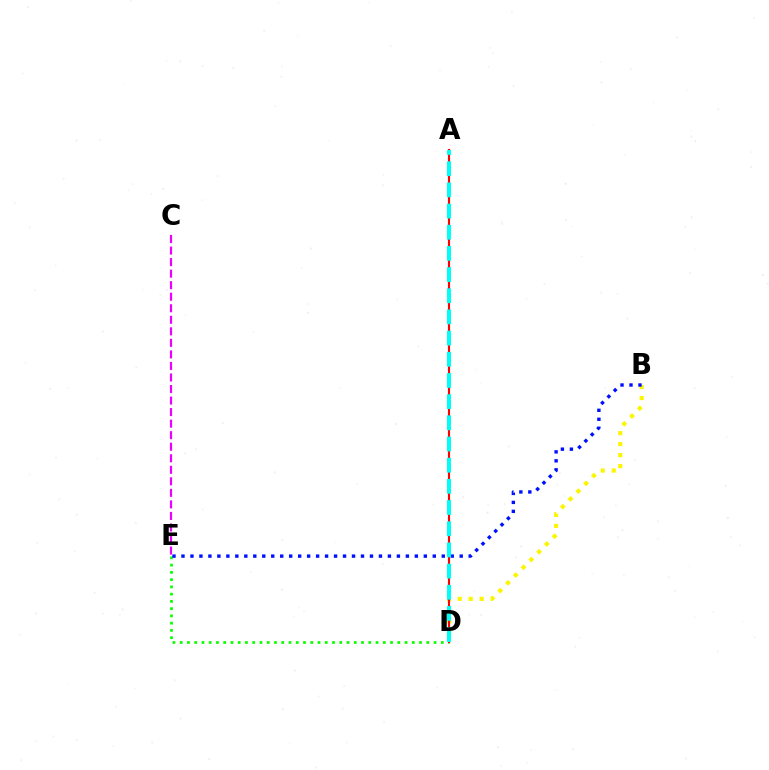{('B', 'D'): [{'color': '#fcf500', 'line_style': 'dotted', 'thickness': 2.98}], ('C', 'E'): [{'color': '#ee00ff', 'line_style': 'dashed', 'thickness': 1.57}], ('D', 'E'): [{'color': '#08ff00', 'line_style': 'dotted', 'thickness': 1.97}], ('A', 'D'): [{'color': '#ff0000', 'line_style': 'solid', 'thickness': 1.53}, {'color': '#00fff6', 'line_style': 'dashed', 'thickness': 2.88}], ('B', 'E'): [{'color': '#0010ff', 'line_style': 'dotted', 'thickness': 2.44}]}